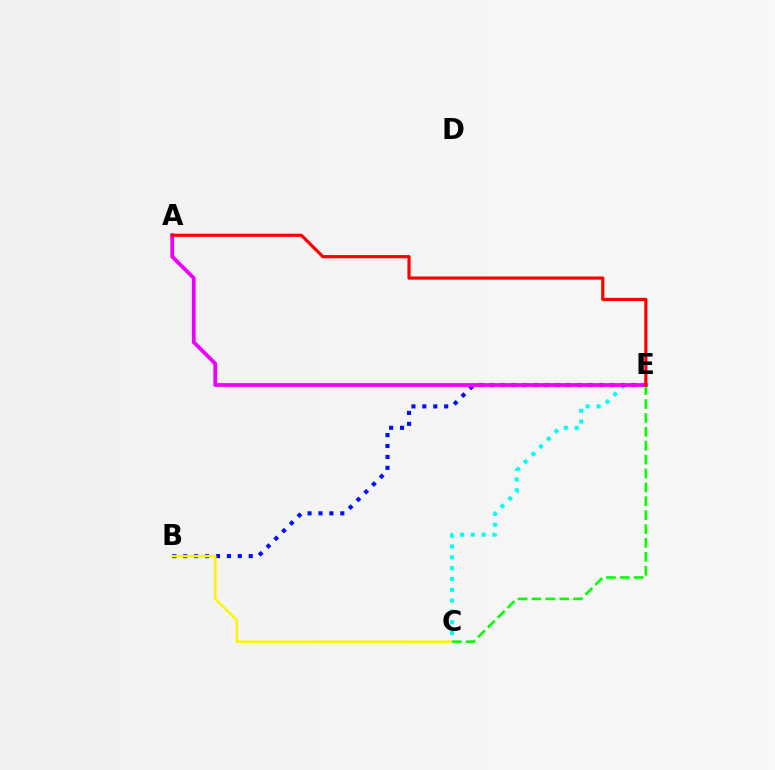{('C', 'E'): [{'color': '#00fff6', 'line_style': 'dotted', 'thickness': 2.94}, {'color': '#08ff00', 'line_style': 'dashed', 'thickness': 1.89}], ('B', 'E'): [{'color': '#0010ff', 'line_style': 'dotted', 'thickness': 2.97}], ('B', 'C'): [{'color': '#fcf500', 'line_style': 'solid', 'thickness': 1.78}], ('A', 'E'): [{'color': '#ee00ff', 'line_style': 'solid', 'thickness': 2.73}, {'color': '#ff0000', 'line_style': 'solid', 'thickness': 2.29}]}